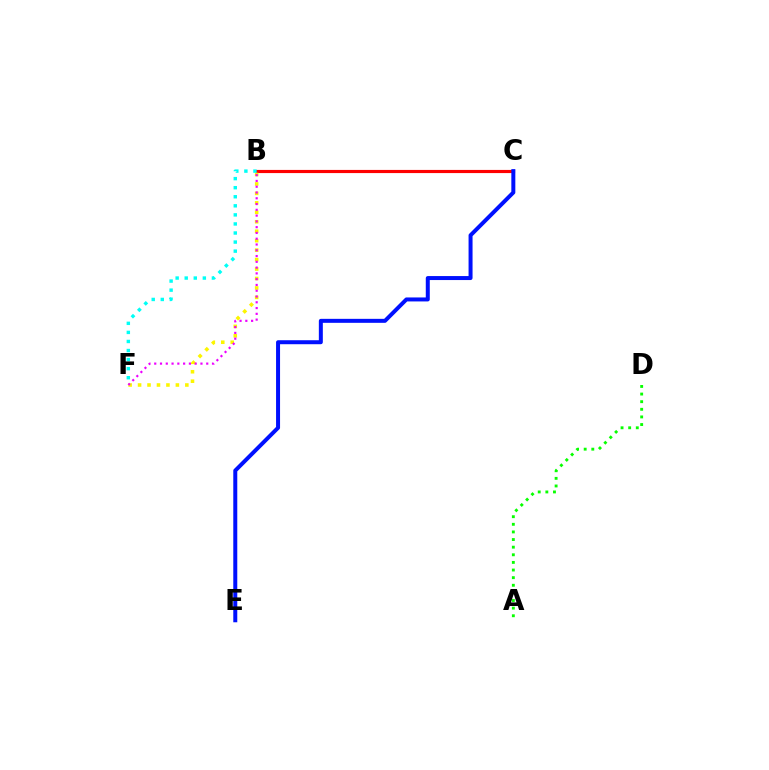{('B', 'C'): [{'color': '#ff0000', 'line_style': 'solid', 'thickness': 2.27}], ('B', 'F'): [{'color': '#fcf500', 'line_style': 'dotted', 'thickness': 2.57}, {'color': '#ee00ff', 'line_style': 'dotted', 'thickness': 1.57}, {'color': '#00fff6', 'line_style': 'dotted', 'thickness': 2.46}], ('C', 'E'): [{'color': '#0010ff', 'line_style': 'solid', 'thickness': 2.87}], ('A', 'D'): [{'color': '#08ff00', 'line_style': 'dotted', 'thickness': 2.07}]}